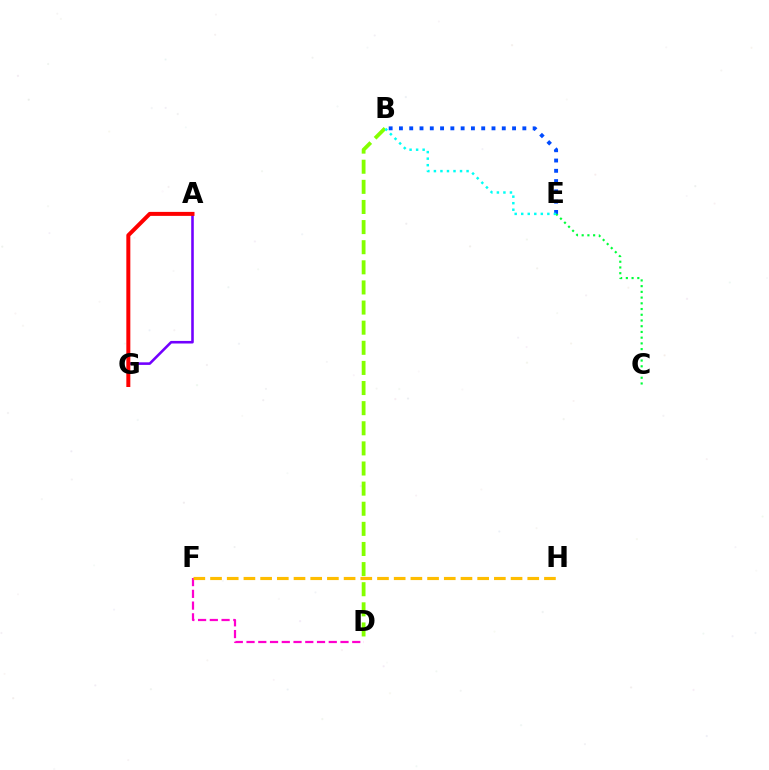{('A', 'G'): [{'color': '#7200ff', 'line_style': 'solid', 'thickness': 1.86}, {'color': '#ff0000', 'line_style': 'solid', 'thickness': 2.88}], ('C', 'E'): [{'color': '#00ff39', 'line_style': 'dotted', 'thickness': 1.56}], ('B', 'D'): [{'color': '#84ff00', 'line_style': 'dashed', 'thickness': 2.73}], ('D', 'F'): [{'color': '#ff00cf', 'line_style': 'dashed', 'thickness': 1.6}], ('F', 'H'): [{'color': '#ffbd00', 'line_style': 'dashed', 'thickness': 2.27}], ('B', 'E'): [{'color': '#004bff', 'line_style': 'dotted', 'thickness': 2.79}, {'color': '#00fff6', 'line_style': 'dotted', 'thickness': 1.77}]}